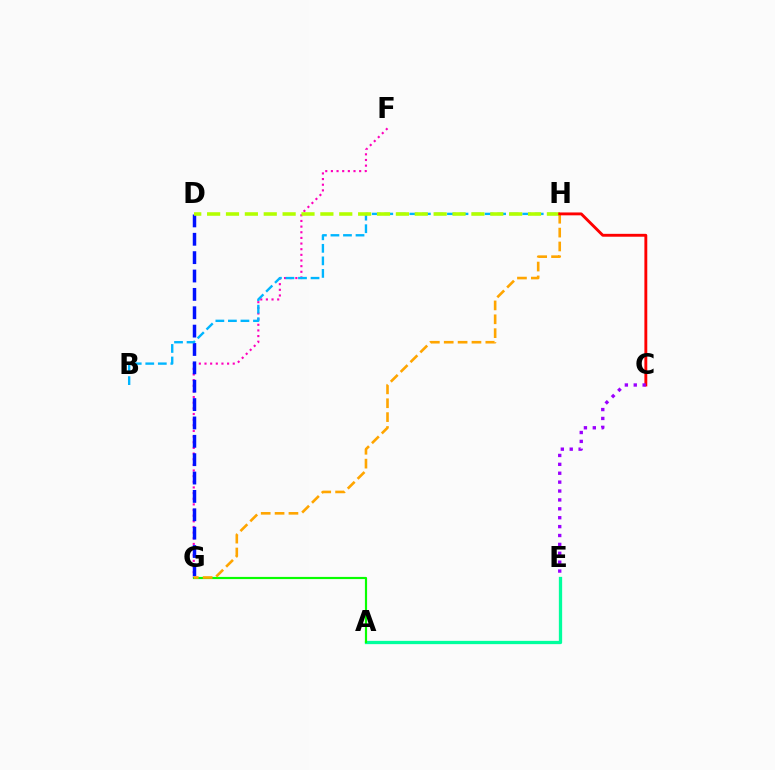{('F', 'G'): [{'color': '#ff00bd', 'line_style': 'dotted', 'thickness': 1.53}], ('A', 'E'): [{'color': '#00ff9d', 'line_style': 'solid', 'thickness': 2.36}], ('A', 'G'): [{'color': '#08ff00', 'line_style': 'solid', 'thickness': 1.57}], ('D', 'G'): [{'color': '#0010ff', 'line_style': 'dashed', 'thickness': 2.5}], ('B', 'H'): [{'color': '#00b5ff', 'line_style': 'dashed', 'thickness': 1.7}], ('G', 'H'): [{'color': '#ffa500', 'line_style': 'dashed', 'thickness': 1.88}], ('D', 'H'): [{'color': '#b3ff00', 'line_style': 'dashed', 'thickness': 2.56}], ('C', 'H'): [{'color': '#ff0000', 'line_style': 'solid', 'thickness': 2.07}], ('C', 'E'): [{'color': '#9b00ff', 'line_style': 'dotted', 'thickness': 2.42}]}